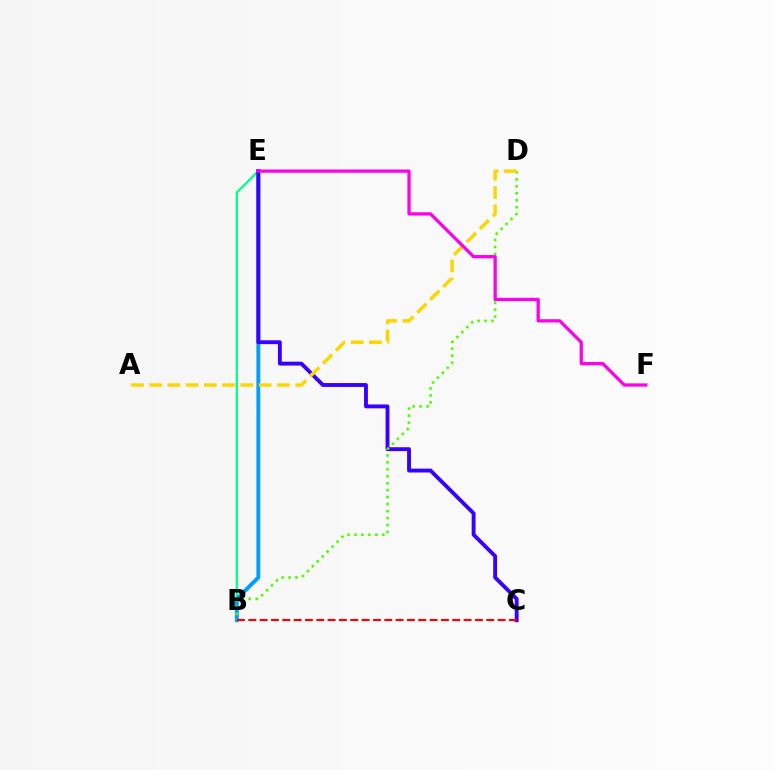{('B', 'E'): [{'color': '#00ff86', 'line_style': 'solid', 'thickness': 1.62}, {'color': '#009eff', 'line_style': 'solid', 'thickness': 2.81}], ('C', 'E'): [{'color': '#3700ff', 'line_style': 'solid', 'thickness': 2.79}], ('B', 'D'): [{'color': '#4fff00', 'line_style': 'dotted', 'thickness': 1.89}], ('B', 'C'): [{'color': '#ff0000', 'line_style': 'dashed', 'thickness': 1.54}], ('A', 'D'): [{'color': '#ffd500', 'line_style': 'dashed', 'thickness': 2.48}], ('E', 'F'): [{'color': '#ff00ed', 'line_style': 'solid', 'thickness': 2.35}]}